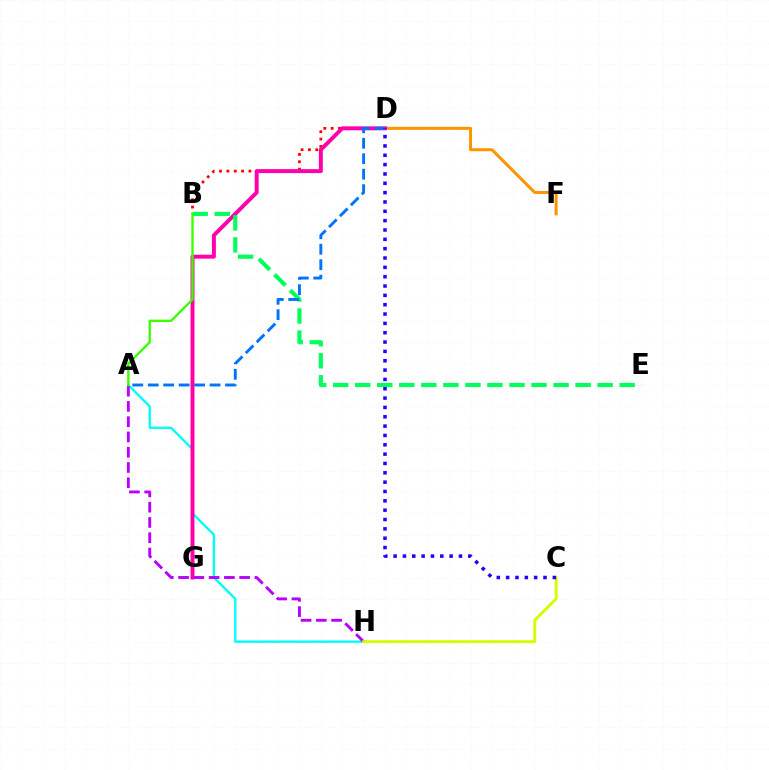{('A', 'H'): [{'color': '#00fff6', 'line_style': 'solid', 'thickness': 1.69}, {'color': '#b900ff', 'line_style': 'dashed', 'thickness': 2.07}], ('D', 'F'): [{'color': '#ff9400', 'line_style': 'solid', 'thickness': 2.16}], ('B', 'D'): [{'color': '#ff0000', 'line_style': 'dotted', 'thickness': 2.0}], ('D', 'G'): [{'color': '#ff00ac', 'line_style': 'solid', 'thickness': 2.84}], ('B', 'E'): [{'color': '#00ff5c', 'line_style': 'dashed', 'thickness': 2.99}], ('C', 'H'): [{'color': '#d1ff00', 'line_style': 'solid', 'thickness': 2.1}], ('A', 'B'): [{'color': '#3dff00', 'line_style': 'solid', 'thickness': 1.72}], ('A', 'D'): [{'color': '#0074ff', 'line_style': 'dashed', 'thickness': 2.1}], ('C', 'D'): [{'color': '#2500ff', 'line_style': 'dotted', 'thickness': 2.54}]}